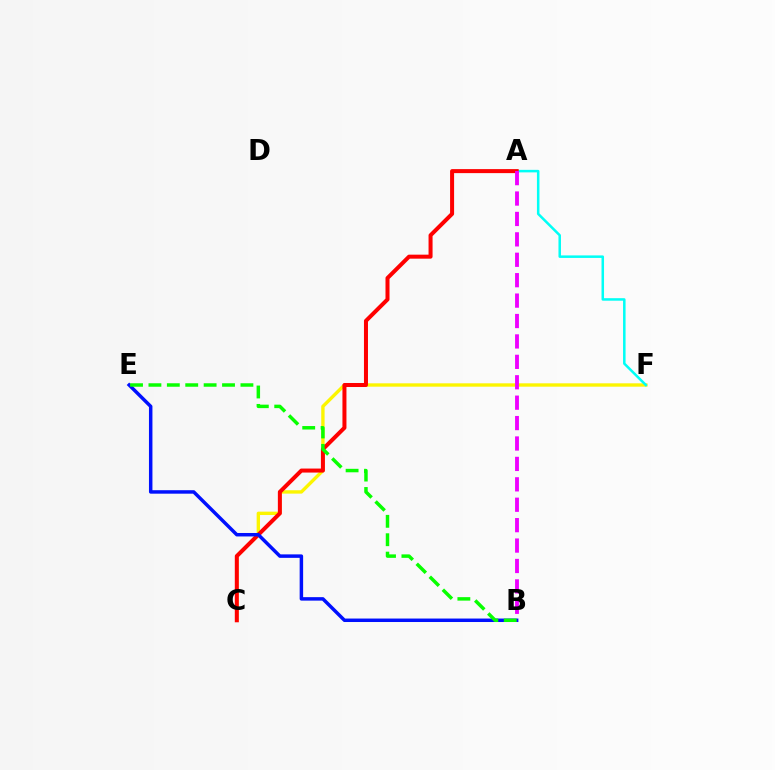{('C', 'F'): [{'color': '#fcf500', 'line_style': 'solid', 'thickness': 2.43}], ('A', 'F'): [{'color': '#00fff6', 'line_style': 'solid', 'thickness': 1.81}], ('A', 'C'): [{'color': '#ff0000', 'line_style': 'solid', 'thickness': 2.89}], ('B', 'E'): [{'color': '#0010ff', 'line_style': 'solid', 'thickness': 2.5}, {'color': '#08ff00', 'line_style': 'dashed', 'thickness': 2.5}], ('A', 'B'): [{'color': '#ee00ff', 'line_style': 'dashed', 'thickness': 2.77}]}